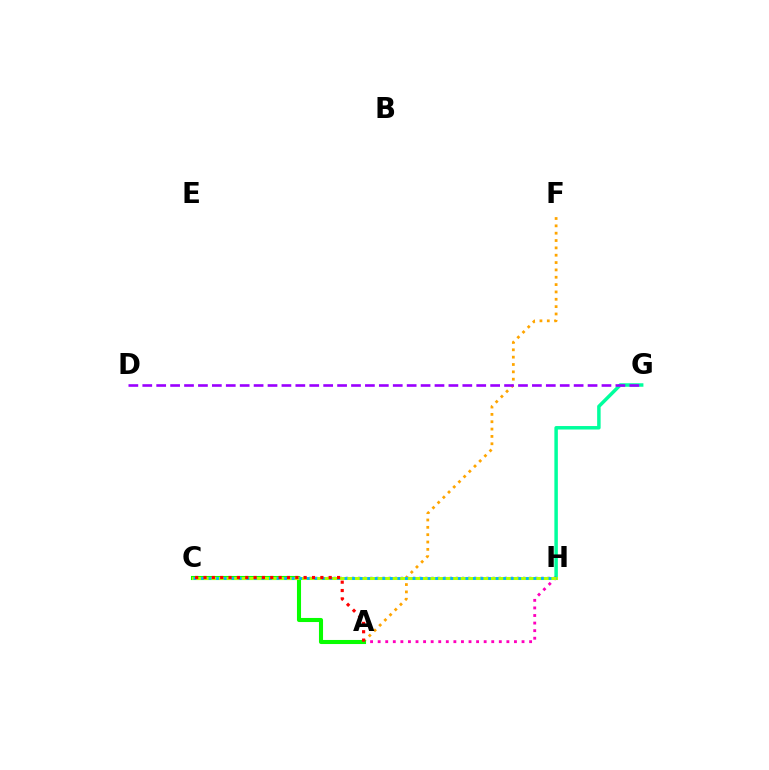{('A', 'F'): [{'color': '#ffa500', 'line_style': 'dotted', 'thickness': 2.0}], ('G', 'H'): [{'color': '#00ff9d', 'line_style': 'solid', 'thickness': 2.51}], ('A', 'H'): [{'color': '#ff00bd', 'line_style': 'dotted', 'thickness': 2.06}], ('D', 'G'): [{'color': '#9b00ff', 'line_style': 'dashed', 'thickness': 1.89}], ('C', 'H'): [{'color': '#0010ff', 'line_style': 'dotted', 'thickness': 1.66}, {'color': '#b3ff00', 'line_style': 'solid', 'thickness': 2.19}, {'color': '#00b5ff', 'line_style': 'dotted', 'thickness': 2.05}], ('A', 'C'): [{'color': '#08ff00', 'line_style': 'solid', 'thickness': 2.93}, {'color': '#ff0000', 'line_style': 'dotted', 'thickness': 2.27}]}